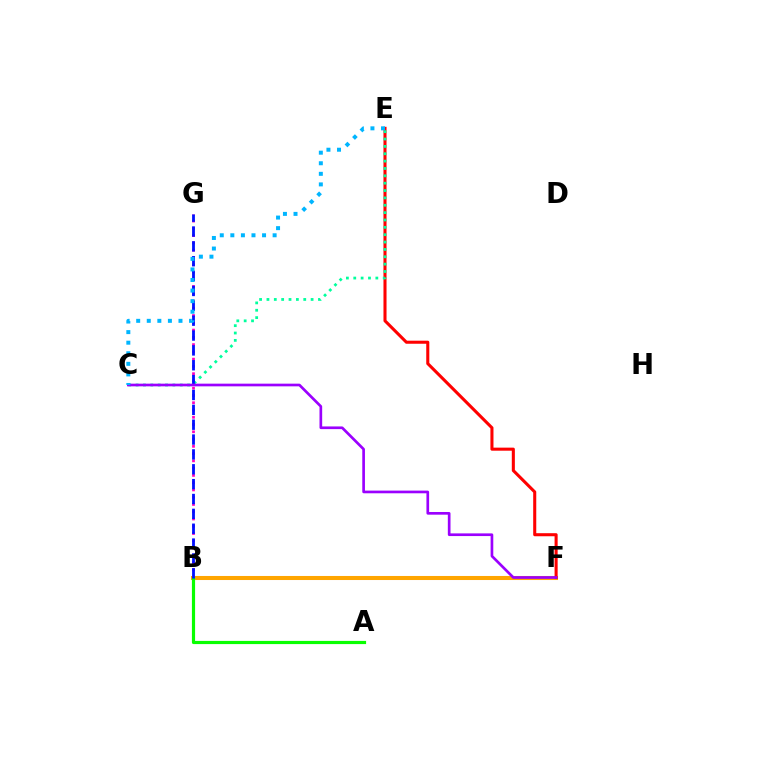{('B', 'F'): [{'color': '#b3ff00', 'line_style': 'dashed', 'thickness': 2.78}, {'color': '#ffa500', 'line_style': 'solid', 'thickness': 2.91}], ('B', 'G'): [{'color': '#ff00bd', 'line_style': 'dotted', 'thickness': 1.97}, {'color': '#0010ff', 'line_style': 'dashed', 'thickness': 2.02}], ('E', 'F'): [{'color': '#ff0000', 'line_style': 'solid', 'thickness': 2.21}], ('A', 'B'): [{'color': '#08ff00', 'line_style': 'solid', 'thickness': 2.29}], ('C', 'E'): [{'color': '#00ff9d', 'line_style': 'dotted', 'thickness': 2.0}, {'color': '#00b5ff', 'line_style': 'dotted', 'thickness': 2.87}], ('C', 'F'): [{'color': '#9b00ff', 'line_style': 'solid', 'thickness': 1.93}]}